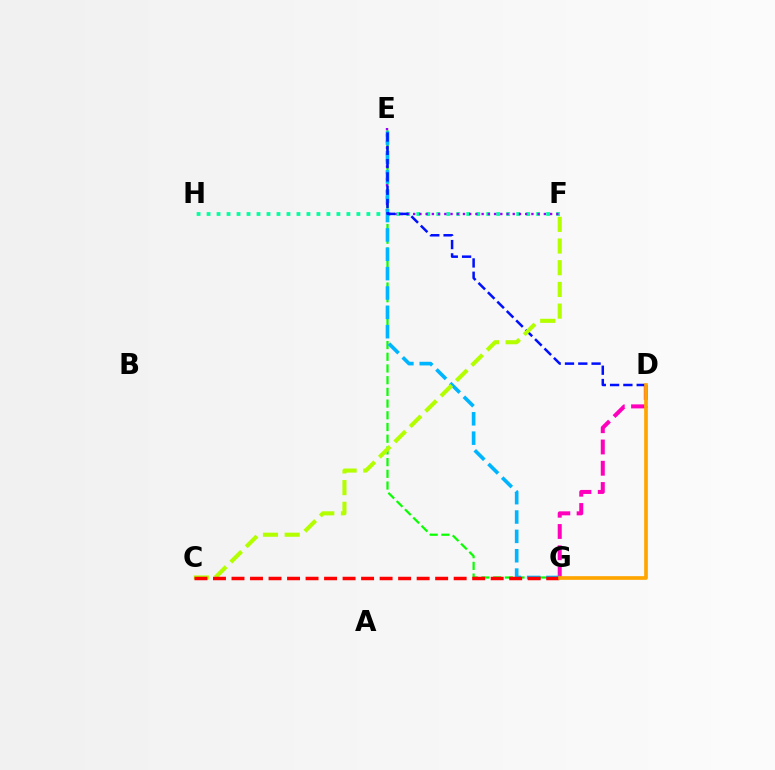{('E', 'G'): [{'color': '#08ff00', 'line_style': 'dashed', 'thickness': 1.59}, {'color': '#00b5ff', 'line_style': 'dashed', 'thickness': 2.63}], ('F', 'H'): [{'color': '#00ff9d', 'line_style': 'dotted', 'thickness': 2.71}], ('D', 'G'): [{'color': '#ff00bd', 'line_style': 'dashed', 'thickness': 2.89}, {'color': '#ffa500', 'line_style': 'solid', 'thickness': 2.64}], ('E', 'F'): [{'color': '#9b00ff', 'line_style': 'dotted', 'thickness': 1.69}], ('D', 'E'): [{'color': '#0010ff', 'line_style': 'dashed', 'thickness': 1.81}], ('C', 'F'): [{'color': '#b3ff00', 'line_style': 'dashed', 'thickness': 2.95}], ('C', 'G'): [{'color': '#ff0000', 'line_style': 'dashed', 'thickness': 2.52}]}